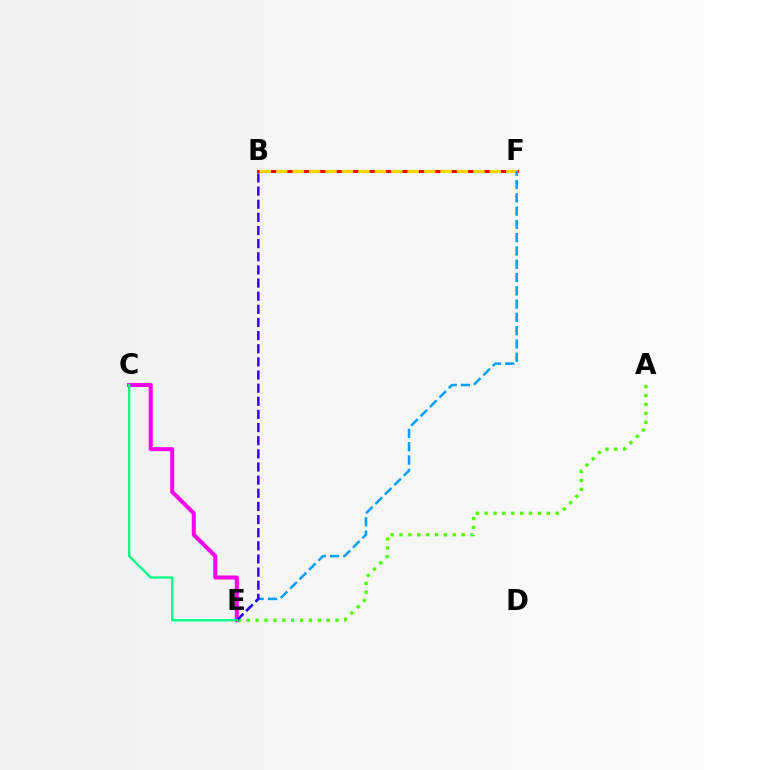{('B', 'F'): [{'color': '#ff0000', 'line_style': 'solid', 'thickness': 2.18}, {'color': '#ffd500', 'line_style': 'dashed', 'thickness': 2.23}], ('C', 'E'): [{'color': '#ff00ed', 'line_style': 'solid', 'thickness': 2.9}, {'color': '#00ff86', 'line_style': 'solid', 'thickness': 1.71}], ('A', 'E'): [{'color': '#4fff00', 'line_style': 'dotted', 'thickness': 2.41}], ('E', 'F'): [{'color': '#009eff', 'line_style': 'dashed', 'thickness': 1.8}], ('B', 'E'): [{'color': '#3700ff', 'line_style': 'dashed', 'thickness': 1.78}]}